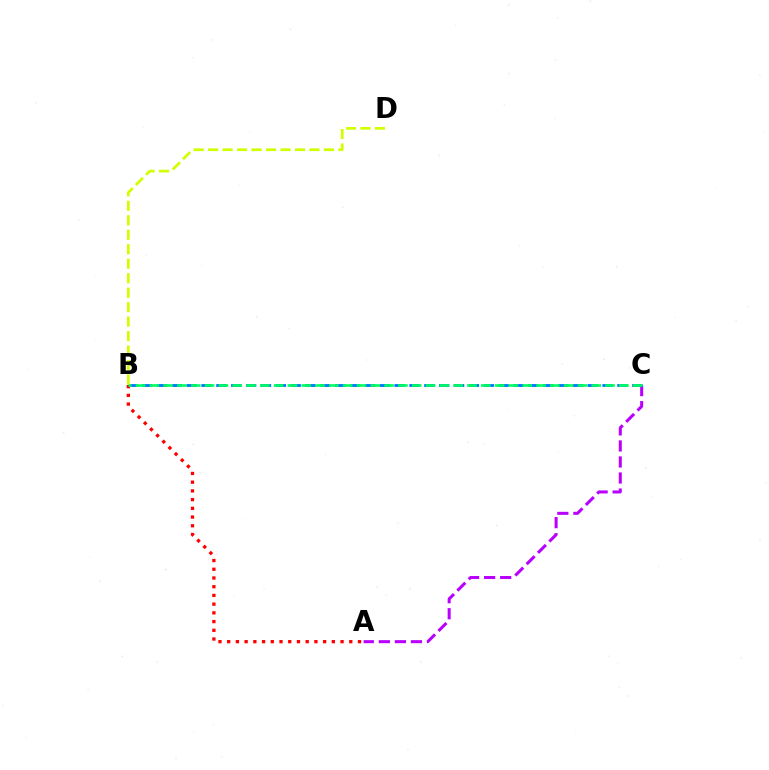{('A', 'C'): [{'color': '#b900ff', 'line_style': 'dashed', 'thickness': 2.18}], ('B', 'C'): [{'color': '#0074ff', 'line_style': 'dashed', 'thickness': 2.02}, {'color': '#00ff5c', 'line_style': 'dashed', 'thickness': 1.88}], ('A', 'B'): [{'color': '#ff0000', 'line_style': 'dotted', 'thickness': 2.37}], ('B', 'D'): [{'color': '#d1ff00', 'line_style': 'dashed', 'thickness': 1.97}]}